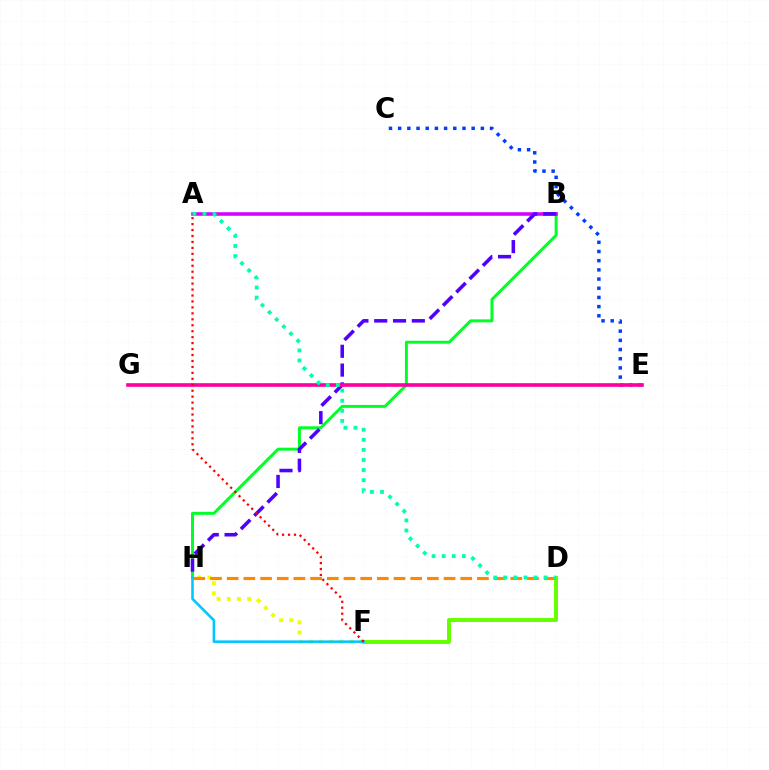{('B', 'H'): [{'color': '#00ff27', 'line_style': 'solid', 'thickness': 2.13}, {'color': '#4f00ff', 'line_style': 'dashed', 'thickness': 2.55}], ('A', 'B'): [{'color': '#d600ff', 'line_style': 'solid', 'thickness': 2.56}], ('C', 'E'): [{'color': '#003fff', 'line_style': 'dotted', 'thickness': 2.5}], ('E', 'G'): [{'color': '#ff00a0', 'line_style': 'solid', 'thickness': 2.62}], ('F', 'H'): [{'color': '#eeff00', 'line_style': 'dotted', 'thickness': 2.77}, {'color': '#00c7ff', 'line_style': 'solid', 'thickness': 1.85}], ('D', 'F'): [{'color': '#66ff00', 'line_style': 'solid', 'thickness': 2.86}], ('D', 'H'): [{'color': '#ff8800', 'line_style': 'dashed', 'thickness': 2.27}], ('A', 'D'): [{'color': '#00ffaf', 'line_style': 'dotted', 'thickness': 2.74}], ('A', 'F'): [{'color': '#ff0000', 'line_style': 'dotted', 'thickness': 1.62}]}